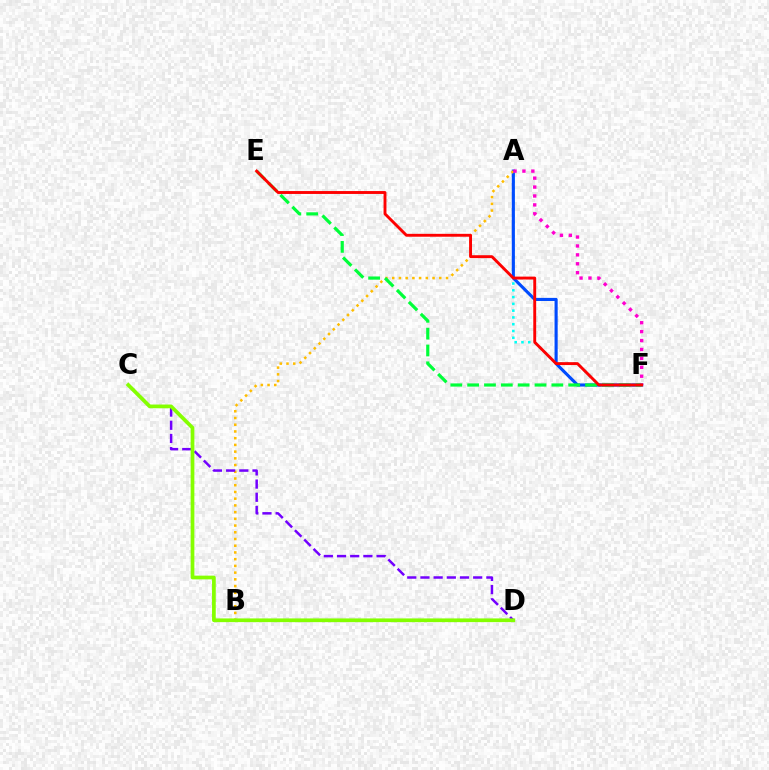{('A', 'F'): [{'color': '#00fff6', 'line_style': 'dotted', 'thickness': 1.84}, {'color': '#004bff', 'line_style': 'solid', 'thickness': 2.24}, {'color': '#ff00cf', 'line_style': 'dotted', 'thickness': 2.42}], ('A', 'B'): [{'color': '#ffbd00', 'line_style': 'dotted', 'thickness': 1.83}], ('E', 'F'): [{'color': '#00ff39', 'line_style': 'dashed', 'thickness': 2.29}, {'color': '#ff0000', 'line_style': 'solid', 'thickness': 2.08}], ('C', 'D'): [{'color': '#7200ff', 'line_style': 'dashed', 'thickness': 1.79}, {'color': '#84ff00', 'line_style': 'solid', 'thickness': 2.67}]}